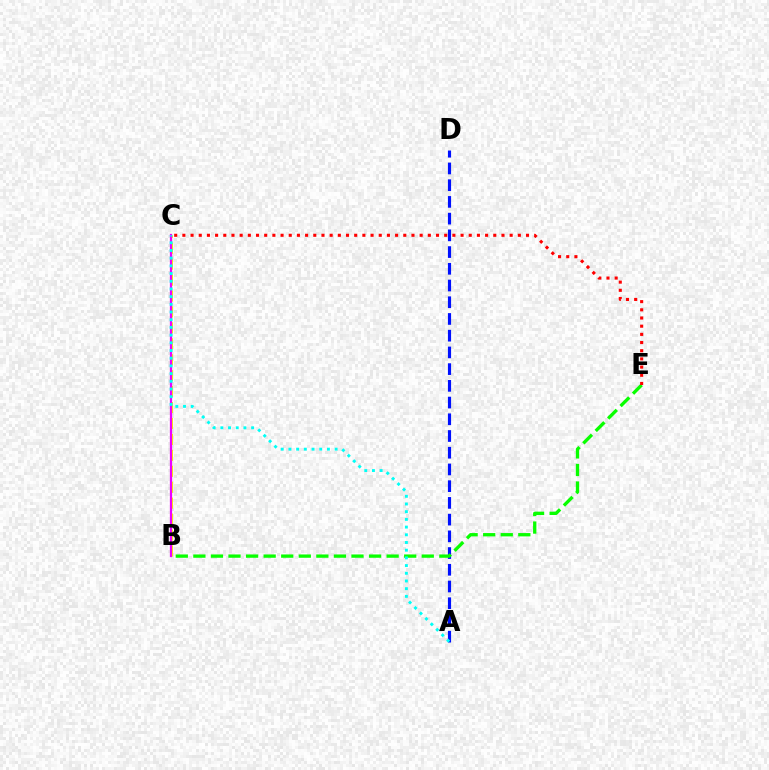{('B', 'C'): [{'color': '#fcf500', 'line_style': 'dashed', 'thickness': 2.16}, {'color': '#ee00ff', 'line_style': 'solid', 'thickness': 1.61}], ('A', 'D'): [{'color': '#0010ff', 'line_style': 'dashed', 'thickness': 2.27}], ('B', 'E'): [{'color': '#08ff00', 'line_style': 'dashed', 'thickness': 2.39}], ('A', 'C'): [{'color': '#00fff6', 'line_style': 'dotted', 'thickness': 2.09}], ('C', 'E'): [{'color': '#ff0000', 'line_style': 'dotted', 'thickness': 2.22}]}